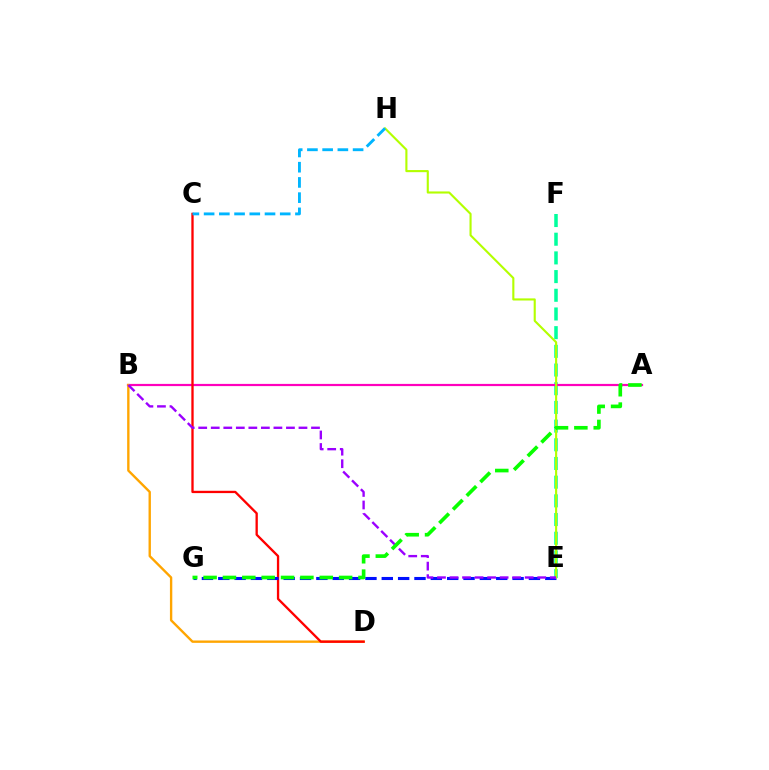{('E', 'F'): [{'color': '#00ff9d', 'line_style': 'dashed', 'thickness': 2.54}], ('A', 'B'): [{'color': '#ff00bd', 'line_style': 'solid', 'thickness': 1.59}], ('B', 'D'): [{'color': '#ffa500', 'line_style': 'solid', 'thickness': 1.71}], ('C', 'D'): [{'color': '#ff0000', 'line_style': 'solid', 'thickness': 1.67}], ('E', 'G'): [{'color': '#0010ff', 'line_style': 'dashed', 'thickness': 2.22}], ('E', 'H'): [{'color': '#b3ff00', 'line_style': 'solid', 'thickness': 1.52}], ('C', 'H'): [{'color': '#00b5ff', 'line_style': 'dashed', 'thickness': 2.07}], ('B', 'E'): [{'color': '#9b00ff', 'line_style': 'dashed', 'thickness': 1.7}], ('A', 'G'): [{'color': '#08ff00', 'line_style': 'dashed', 'thickness': 2.63}]}